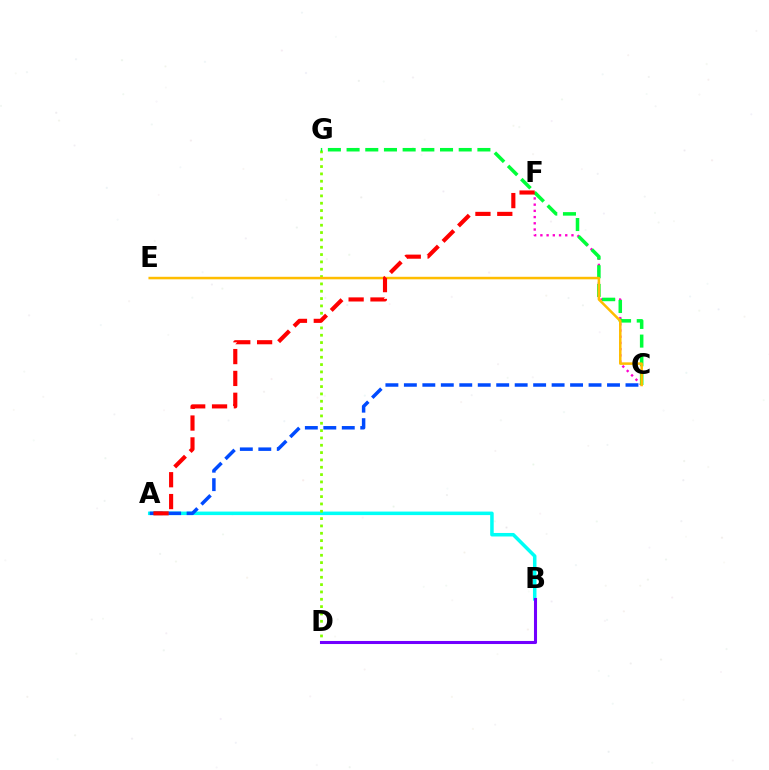{('C', 'F'): [{'color': '#ff00cf', 'line_style': 'dotted', 'thickness': 1.69}], ('A', 'B'): [{'color': '#00fff6', 'line_style': 'solid', 'thickness': 2.53}], ('D', 'G'): [{'color': '#84ff00', 'line_style': 'dotted', 'thickness': 1.99}], ('C', 'G'): [{'color': '#00ff39', 'line_style': 'dashed', 'thickness': 2.54}], ('A', 'C'): [{'color': '#004bff', 'line_style': 'dashed', 'thickness': 2.51}], ('C', 'E'): [{'color': '#ffbd00', 'line_style': 'solid', 'thickness': 1.82}], ('A', 'F'): [{'color': '#ff0000', 'line_style': 'dashed', 'thickness': 2.97}], ('B', 'D'): [{'color': '#7200ff', 'line_style': 'solid', 'thickness': 2.2}]}